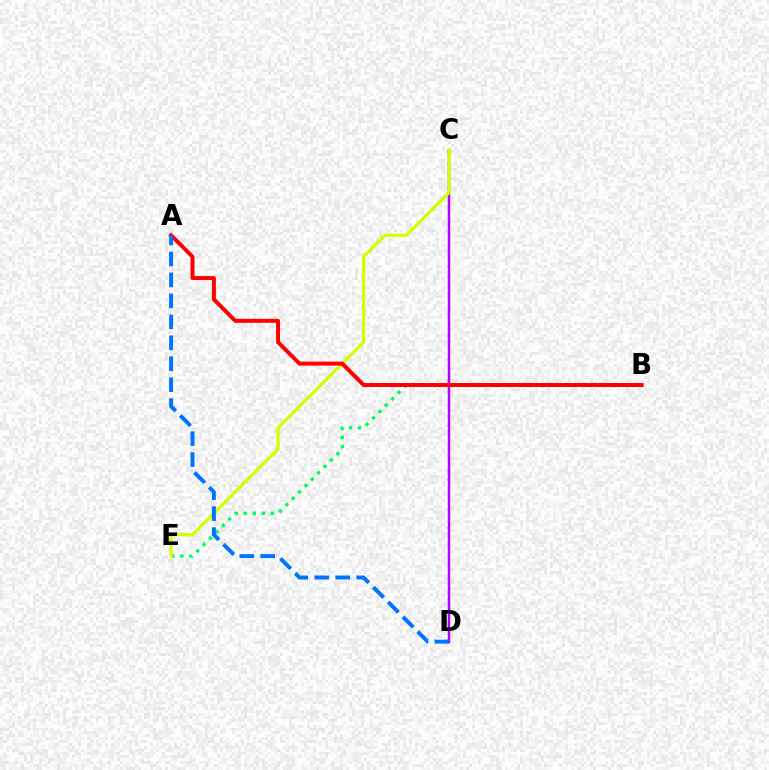{('C', 'D'): [{'color': '#b900ff', 'line_style': 'solid', 'thickness': 1.79}], ('B', 'E'): [{'color': '#00ff5c', 'line_style': 'dotted', 'thickness': 2.45}], ('C', 'E'): [{'color': '#d1ff00', 'line_style': 'solid', 'thickness': 2.28}], ('A', 'B'): [{'color': '#ff0000', 'line_style': 'solid', 'thickness': 2.86}], ('A', 'D'): [{'color': '#0074ff', 'line_style': 'dashed', 'thickness': 2.85}]}